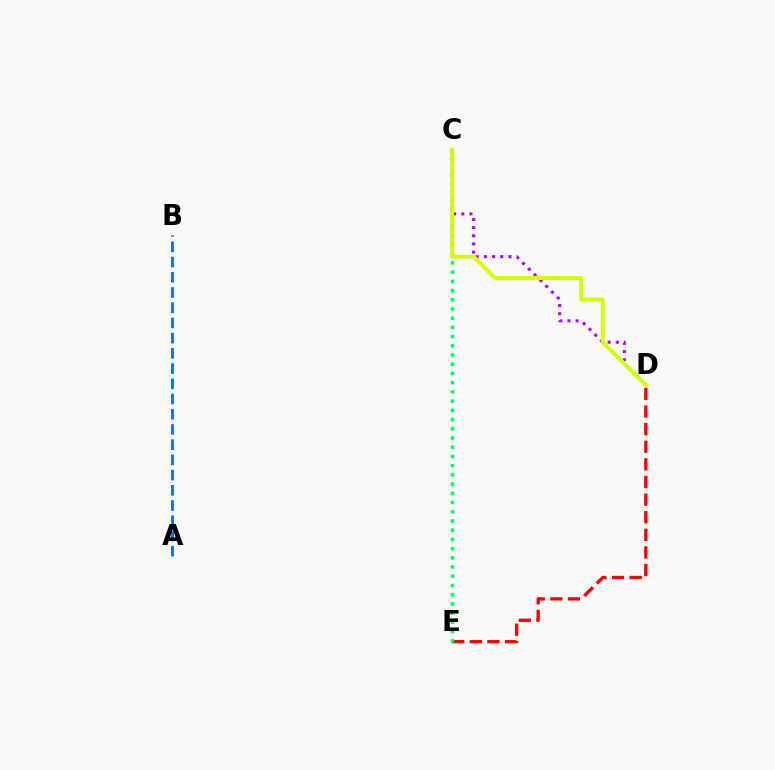{('C', 'D'): [{'color': '#b900ff', 'line_style': 'dotted', 'thickness': 2.22}, {'color': '#d1ff00', 'line_style': 'solid', 'thickness': 2.82}], ('D', 'E'): [{'color': '#ff0000', 'line_style': 'dashed', 'thickness': 2.39}], ('A', 'B'): [{'color': '#0074ff', 'line_style': 'dashed', 'thickness': 2.07}], ('C', 'E'): [{'color': '#00ff5c', 'line_style': 'dotted', 'thickness': 2.5}]}